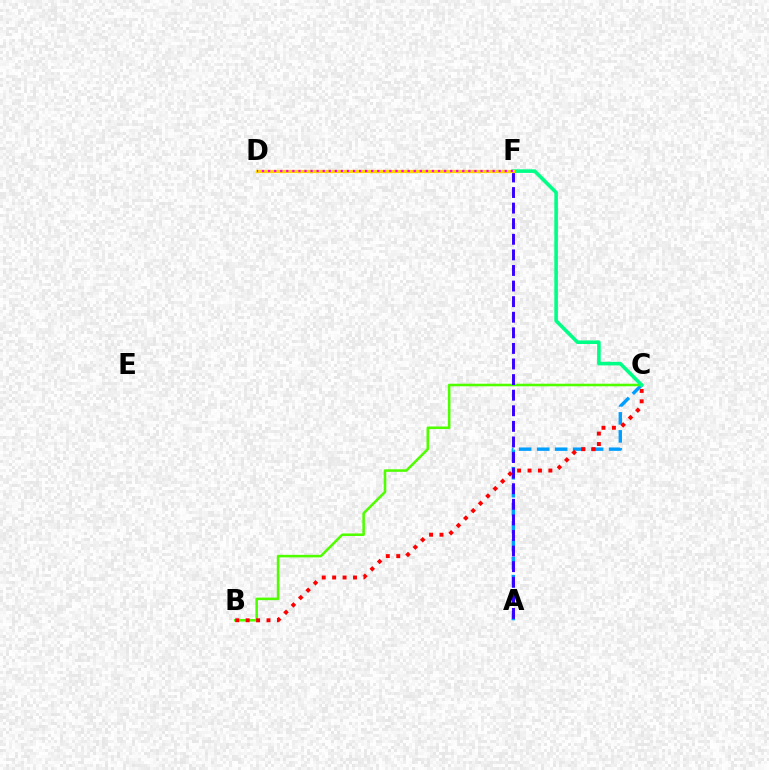{('A', 'C'): [{'color': '#009eff', 'line_style': 'dashed', 'thickness': 2.44}], ('B', 'C'): [{'color': '#4fff00', 'line_style': 'solid', 'thickness': 1.84}, {'color': '#ff0000', 'line_style': 'dotted', 'thickness': 2.83}], ('C', 'F'): [{'color': '#00ff86', 'line_style': 'solid', 'thickness': 2.59}], ('A', 'F'): [{'color': '#3700ff', 'line_style': 'dashed', 'thickness': 2.12}], ('D', 'F'): [{'color': '#ffd500', 'line_style': 'solid', 'thickness': 2.33}, {'color': '#ff00ed', 'line_style': 'dotted', 'thickness': 1.65}]}